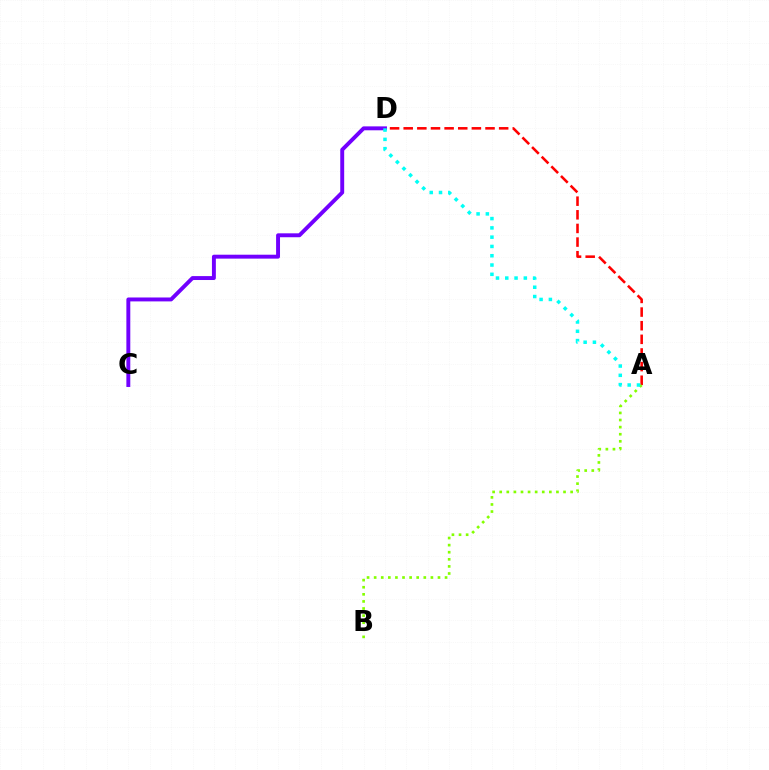{('A', 'D'): [{'color': '#ff0000', 'line_style': 'dashed', 'thickness': 1.85}, {'color': '#00fff6', 'line_style': 'dotted', 'thickness': 2.52}], ('A', 'B'): [{'color': '#84ff00', 'line_style': 'dotted', 'thickness': 1.93}], ('C', 'D'): [{'color': '#7200ff', 'line_style': 'solid', 'thickness': 2.82}]}